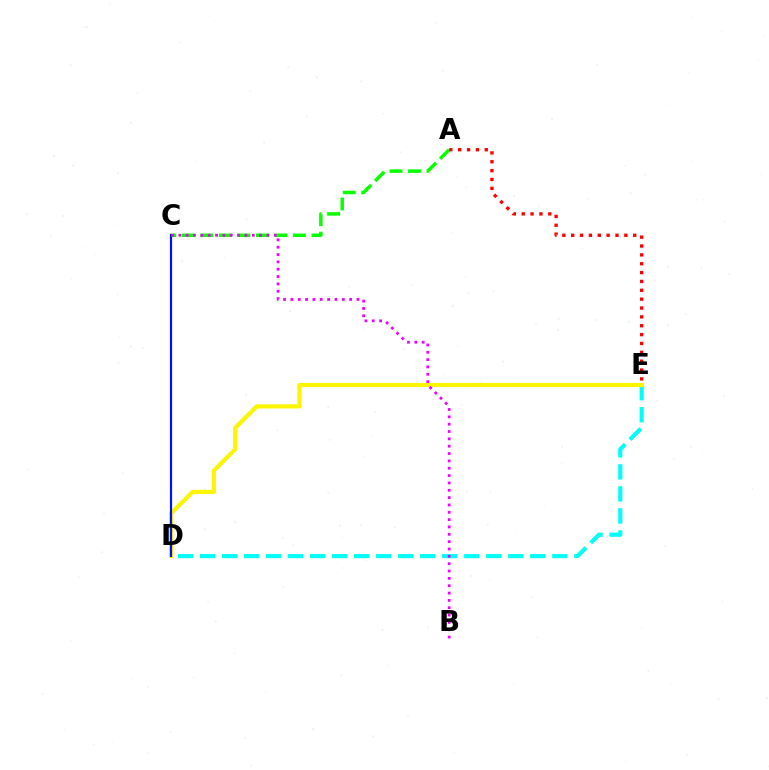{('A', 'C'): [{'color': '#08ff00', 'line_style': 'dashed', 'thickness': 2.52}], ('D', 'E'): [{'color': '#00fff6', 'line_style': 'dashed', 'thickness': 2.99}, {'color': '#fcf500', 'line_style': 'solid', 'thickness': 3.0}], ('C', 'D'): [{'color': '#0010ff', 'line_style': 'solid', 'thickness': 1.56}], ('B', 'C'): [{'color': '#ee00ff', 'line_style': 'dotted', 'thickness': 1.99}], ('A', 'E'): [{'color': '#ff0000', 'line_style': 'dotted', 'thickness': 2.41}]}